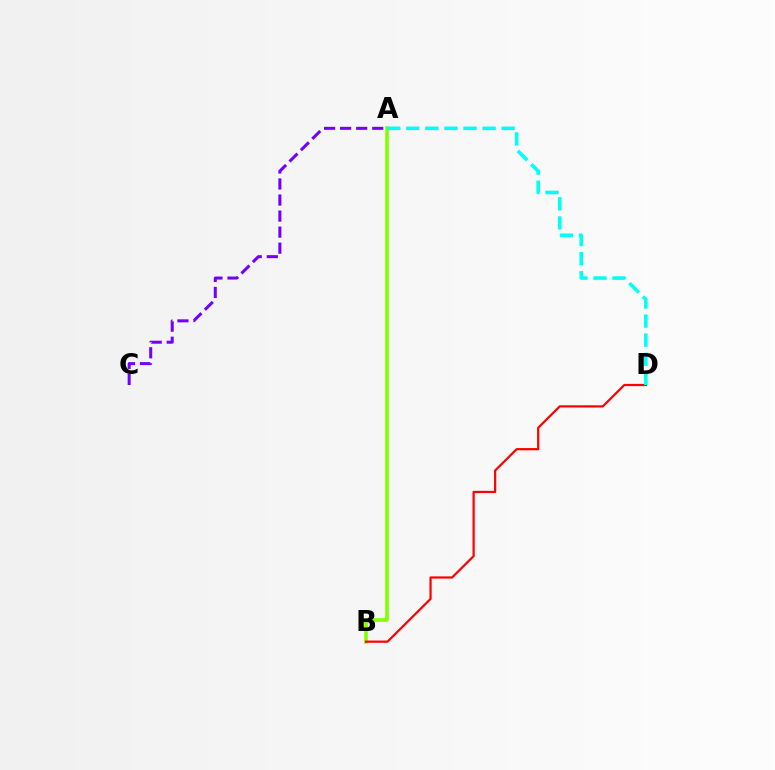{('A', 'B'): [{'color': '#84ff00', 'line_style': 'solid', 'thickness': 2.61}], ('B', 'D'): [{'color': '#ff0000', 'line_style': 'solid', 'thickness': 1.6}], ('A', 'C'): [{'color': '#7200ff', 'line_style': 'dashed', 'thickness': 2.18}], ('A', 'D'): [{'color': '#00fff6', 'line_style': 'dashed', 'thickness': 2.59}]}